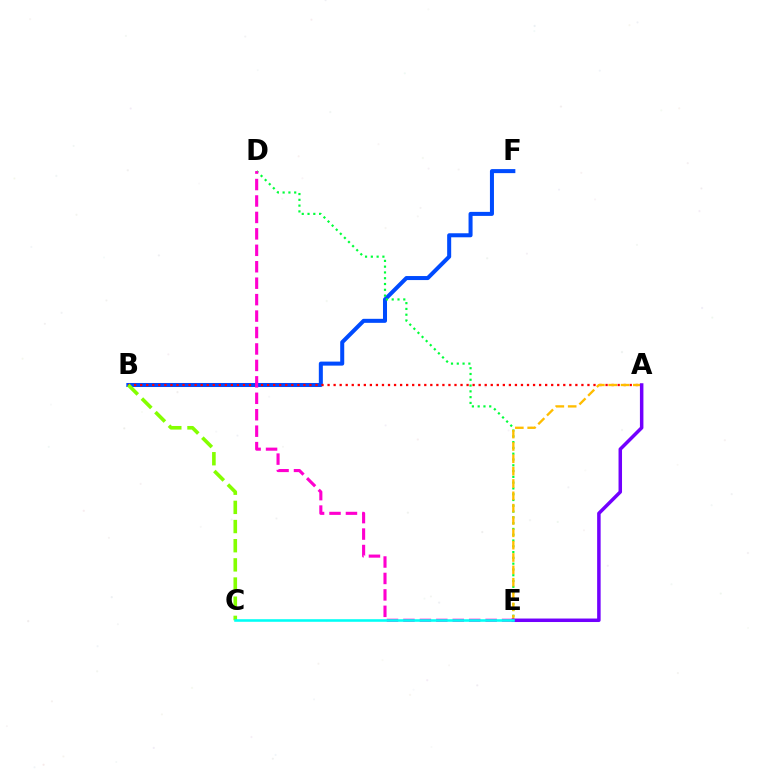{('B', 'F'): [{'color': '#004bff', 'line_style': 'solid', 'thickness': 2.9}], ('D', 'E'): [{'color': '#00ff39', 'line_style': 'dotted', 'thickness': 1.57}, {'color': '#ff00cf', 'line_style': 'dashed', 'thickness': 2.23}], ('A', 'B'): [{'color': '#ff0000', 'line_style': 'dotted', 'thickness': 1.64}], ('A', 'E'): [{'color': '#ffbd00', 'line_style': 'dashed', 'thickness': 1.68}, {'color': '#7200ff', 'line_style': 'solid', 'thickness': 2.52}], ('B', 'C'): [{'color': '#84ff00', 'line_style': 'dashed', 'thickness': 2.6}], ('C', 'E'): [{'color': '#00fff6', 'line_style': 'solid', 'thickness': 1.85}]}